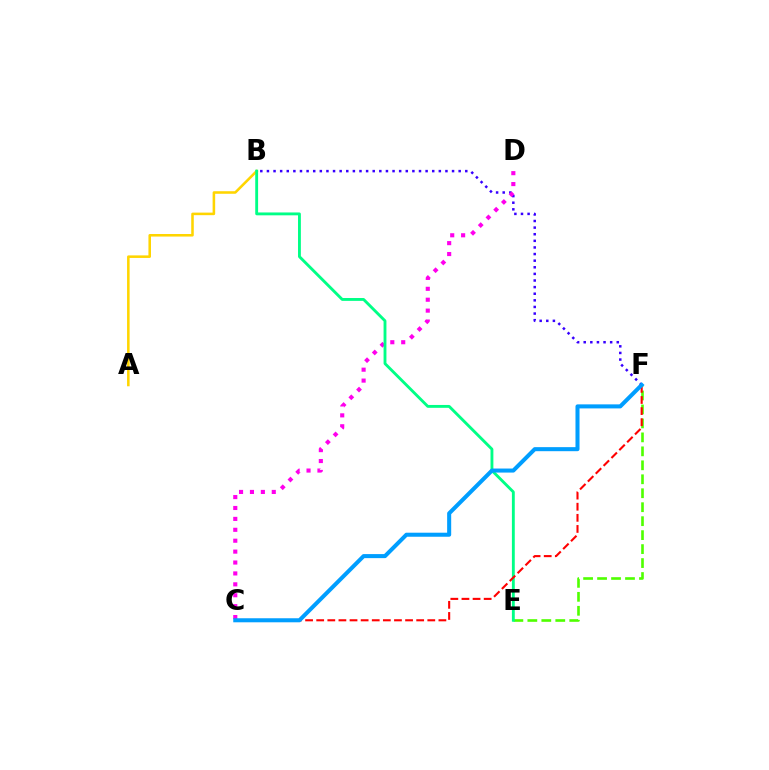{('B', 'F'): [{'color': '#3700ff', 'line_style': 'dotted', 'thickness': 1.8}], ('E', 'F'): [{'color': '#4fff00', 'line_style': 'dashed', 'thickness': 1.9}], ('C', 'D'): [{'color': '#ff00ed', 'line_style': 'dotted', 'thickness': 2.96}], ('A', 'B'): [{'color': '#ffd500', 'line_style': 'solid', 'thickness': 1.84}], ('B', 'E'): [{'color': '#00ff86', 'line_style': 'solid', 'thickness': 2.06}], ('C', 'F'): [{'color': '#ff0000', 'line_style': 'dashed', 'thickness': 1.51}, {'color': '#009eff', 'line_style': 'solid', 'thickness': 2.91}]}